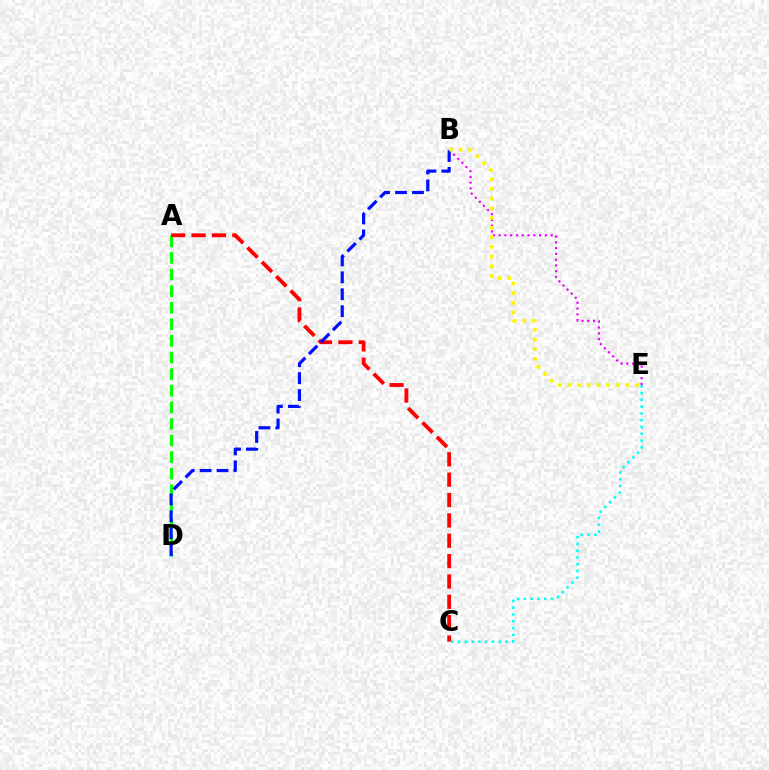{('A', 'D'): [{'color': '#08ff00', 'line_style': 'dashed', 'thickness': 2.26}], ('C', 'E'): [{'color': '#00fff6', 'line_style': 'dotted', 'thickness': 1.84}], ('B', 'E'): [{'color': '#ee00ff', 'line_style': 'dotted', 'thickness': 1.57}, {'color': '#fcf500', 'line_style': 'dotted', 'thickness': 2.63}], ('A', 'C'): [{'color': '#ff0000', 'line_style': 'dashed', 'thickness': 2.77}], ('B', 'D'): [{'color': '#0010ff', 'line_style': 'dashed', 'thickness': 2.3}]}